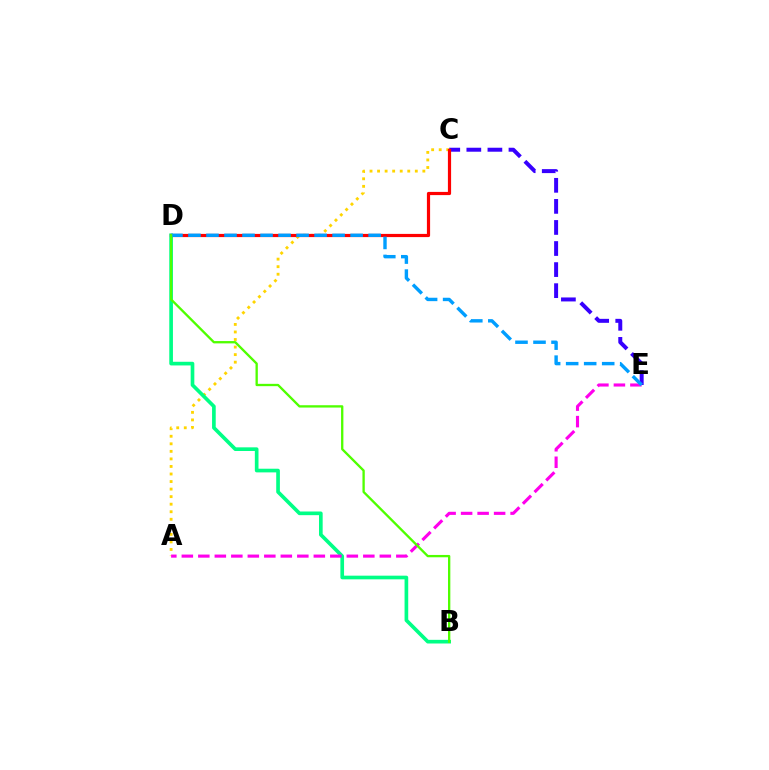{('C', 'E'): [{'color': '#3700ff', 'line_style': 'dashed', 'thickness': 2.86}], ('A', 'C'): [{'color': '#ffd500', 'line_style': 'dotted', 'thickness': 2.05}], ('B', 'D'): [{'color': '#00ff86', 'line_style': 'solid', 'thickness': 2.64}, {'color': '#4fff00', 'line_style': 'solid', 'thickness': 1.67}], ('A', 'E'): [{'color': '#ff00ed', 'line_style': 'dashed', 'thickness': 2.24}], ('C', 'D'): [{'color': '#ff0000', 'line_style': 'solid', 'thickness': 2.3}], ('D', 'E'): [{'color': '#009eff', 'line_style': 'dashed', 'thickness': 2.45}]}